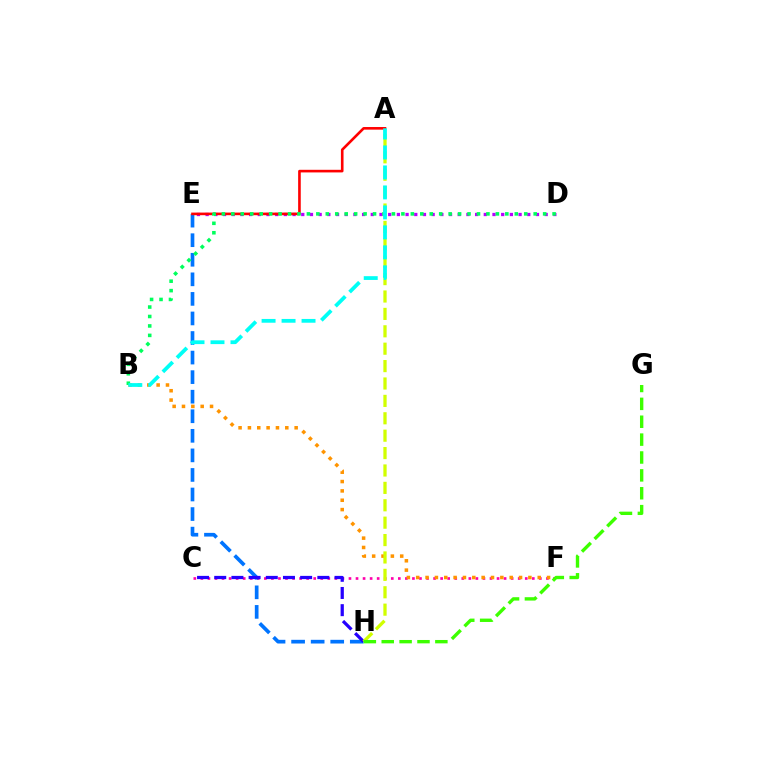{('C', 'F'): [{'color': '#ff00ac', 'line_style': 'dotted', 'thickness': 1.92}], ('D', 'E'): [{'color': '#b900ff', 'line_style': 'dotted', 'thickness': 2.36}], ('E', 'H'): [{'color': '#0074ff', 'line_style': 'dashed', 'thickness': 2.66}], ('B', 'F'): [{'color': '#ff9400', 'line_style': 'dotted', 'thickness': 2.54}], ('C', 'H'): [{'color': '#2500ff', 'line_style': 'dashed', 'thickness': 2.33}], ('A', 'H'): [{'color': '#d1ff00', 'line_style': 'dashed', 'thickness': 2.36}], ('A', 'E'): [{'color': '#ff0000', 'line_style': 'solid', 'thickness': 1.89}], ('B', 'D'): [{'color': '#00ff5c', 'line_style': 'dotted', 'thickness': 2.57}], ('A', 'B'): [{'color': '#00fff6', 'line_style': 'dashed', 'thickness': 2.71}], ('G', 'H'): [{'color': '#3dff00', 'line_style': 'dashed', 'thickness': 2.43}]}